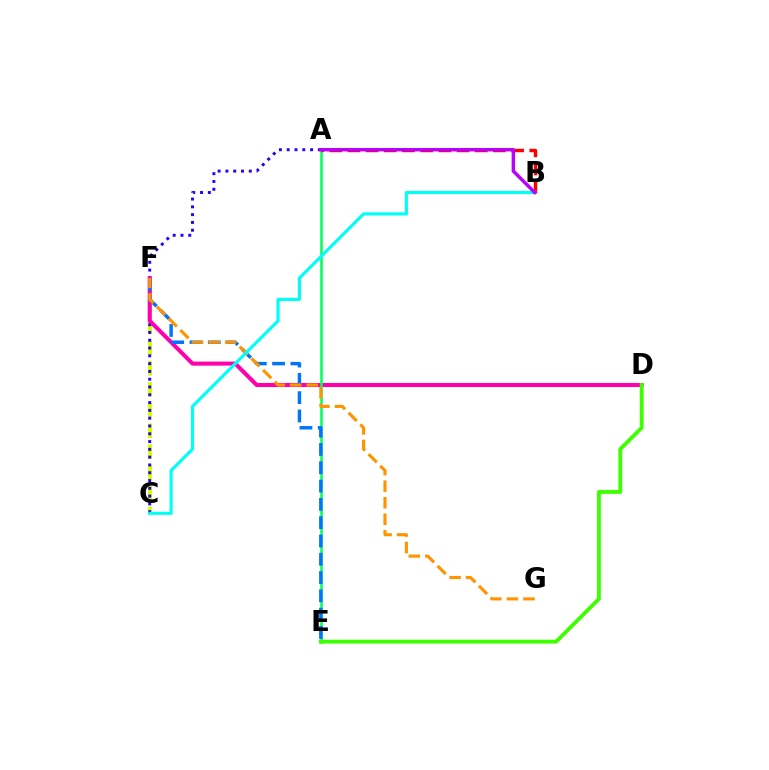{('C', 'F'): [{'color': '#d1ff00', 'line_style': 'dashed', 'thickness': 2.82}], ('A', 'C'): [{'color': '#2500ff', 'line_style': 'dotted', 'thickness': 2.12}], ('D', 'F'): [{'color': '#ff00ac', 'line_style': 'solid', 'thickness': 2.92}], ('A', 'E'): [{'color': '#00ff5c', 'line_style': 'solid', 'thickness': 1.85}], ('D', 'E'): [{'color': '#3dff00', 'line_style': 'solid', 'thickness': 2.77}], ('E', 'F'): [{'color': '#0074ff', 'line_style': 'dashed', 'thickness': 2.49}], ('F', 'G'): [{'color': '#ff9400', 'line_style': 'dashed', 'thickness': 2.25}], ('A', 'B'): [{'color': '#ff0000', 'line_style': 'dashed', 'thickness': 2.47}, {'color': '#b900ff', 'line_style': 'solid', 'thickness': 2.46}], ('B', 'C'): [{'color': '#00fff6', 'line_style': 'solid', 'thickness': 2.25}]}